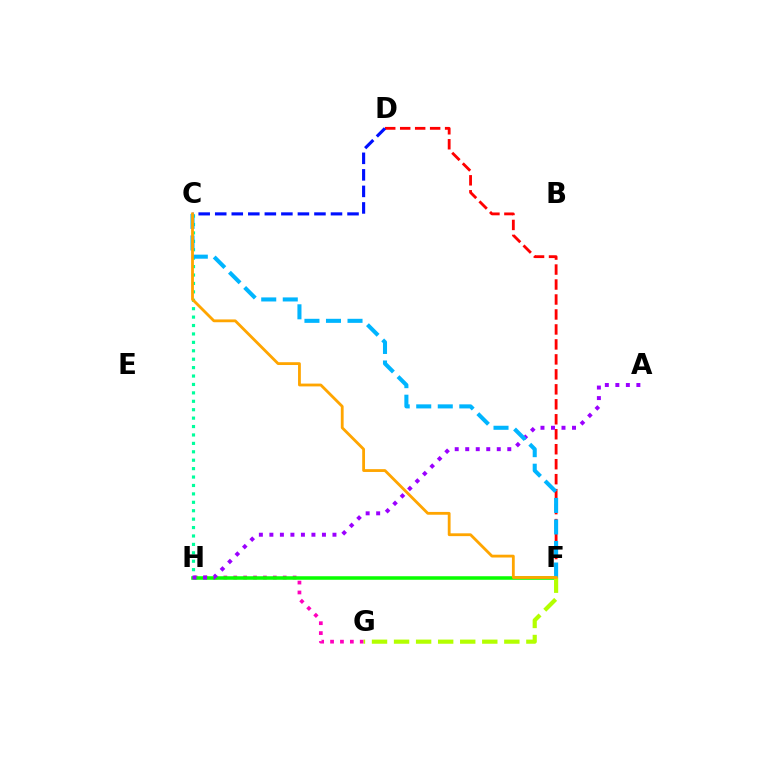{('G', 'H'): [{'color': '#ff00bd', 'line_style': 'dotted', 'thickness': 2.69}], ('C', 'H'): [{'color': '#00ff9d', 'line_style': 'dotted', 'thickness': 2.29}], ('D', 'F'): [{'color': '#ff0000', 'line_style': 'dashed', 'thickness': 2.03}], ('C', 'D'): [{'color': '#0010ff', 'line_style': 'dashed', 'thickness': 2.25}], ('F', 'H'): [{'color': '#08ff00', 'line_style': 'solid', 'thickness': 2.54}], ('F', 'G'): [{'color': '#b3ff00', 'line_style': 'dashed', 'thickness': 3.0}], ('A', 'H'): [{'color': '#9b00ff', 'line_style': 'dotted', 'thickness': 2.86}], ('C', 'F'): [{'color': '#00b5ff', 'line_style': 'dashed', 'thickness': 2.93}, {'color': '#ffa500', 'line_style': 'solid', 'thickness': 2.03}]}